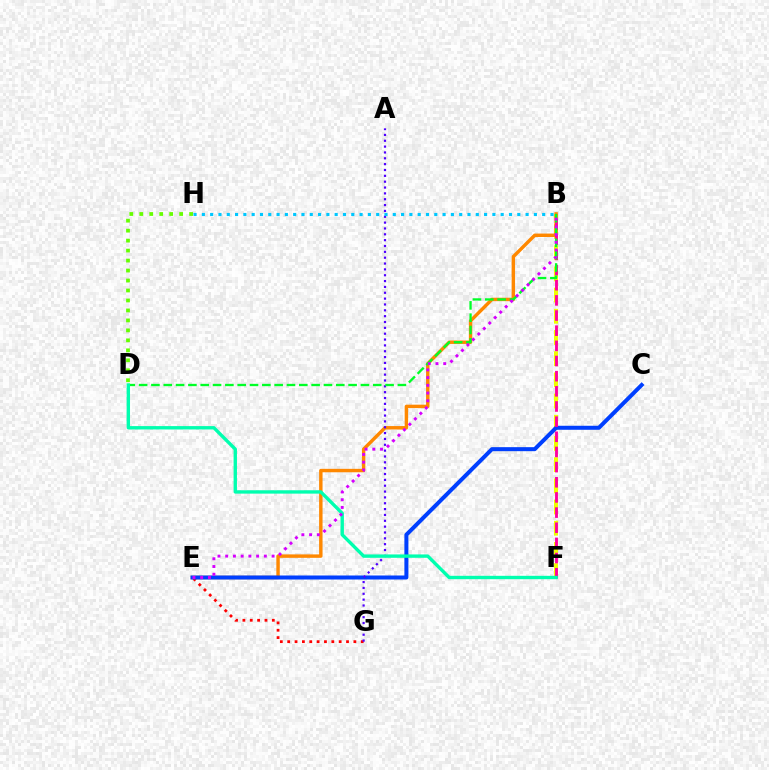{('E', 'G'): [{'color': '#ff0000', 'line_style': 'dotted', 'thickness': 2.0}], ('B', 'F'): [{'color': '#eeff00', 'line_style': 'dashed', 'thickness': 2.88}, {'color': '#ff00a0', 'line_style': 'dashed', 'thickness': 2.06}], ('B', 'E'): [{'color': '#ff8800', 'line_style': 'solid', 'thickness': 2.47}, {'color': '#d600ff', 'line_style': 'dotted', 'thickness': 2.1}], ('C', 'E'): [{'color': '#003fff', 'line_style': 'solid', 'thickness': 2.89}], ('A', 'G'): [{'color': '#4f00ff', 'line_style': 'dotted', 'thickness': 1.59}], ('B', 'D'): [{'color': '#00ff27', 'line_style': 'dashed', 'thickness': 1.67}], ('D', 'H'): [{'color': '#66ff00', 'line_style': 'dotted', 'thickness': 2.71}], ('B', 'H'): [{'color': '#00c7ff', 'line_style': 'dotted', 'thickness': 2.26}], ('D', 'F'): [{'color': '#00ffaf', 'line_style': 'solid', 'thickness': 2.43}]}